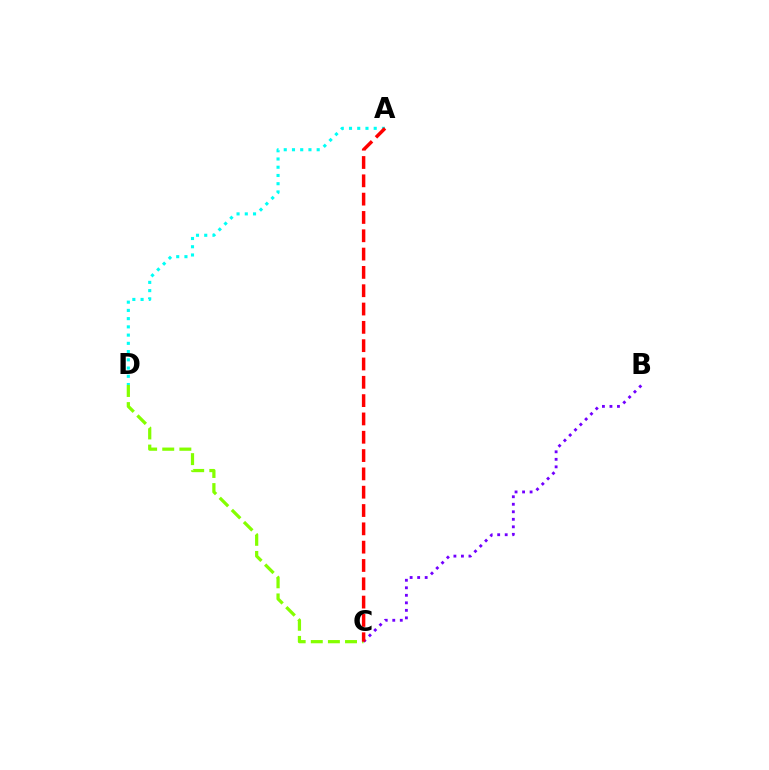{('A', 'D'): [{'color': '#00fff6', 'line_style': 'dotted', 'thickness': 2.24}], ('C', 'D'): [{'color': '#84ff00', 'line_style': 'dashed', 'thickness': 2.32}], ('B', 'C'): [{'color': '#7200ff', 'line_style': 'dotted', 'thickness': 2.04}], ('A', 'C'): [{'color': '#ff0000', 'line_style': 'dashed', 'thickness': 2.49}]}